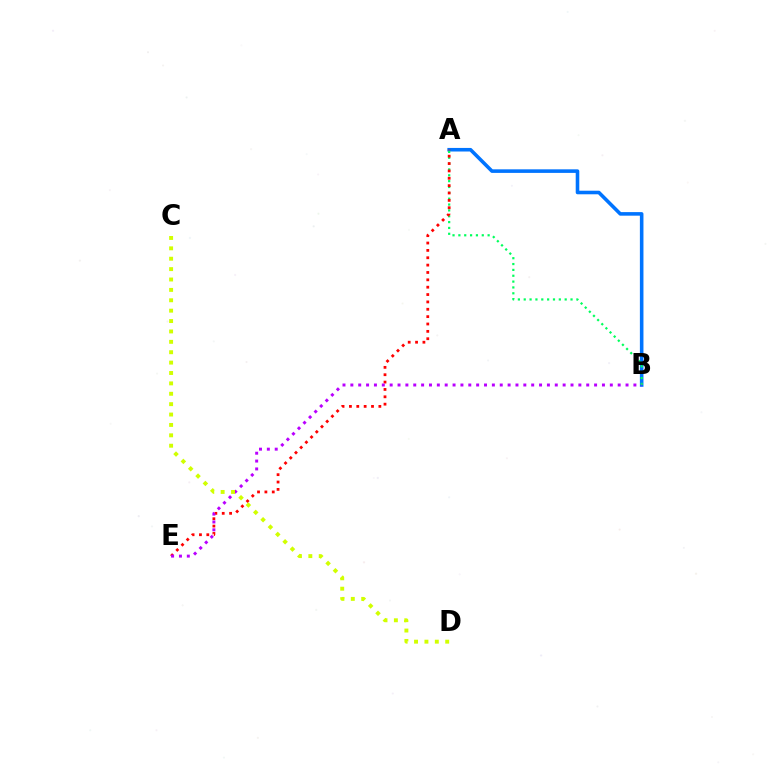{('A', 'B'): [{'color': '#0074ff', 'line_style': 'solid', 'thickness': 2.58}, {'color': '#00ff5c', 'line_style': 'dotted', 'thickness': 1.59}], ('A', 'E'): [{'color': '#ff0000', 'line_style': 'dotted', 'thickness': 2.0}], ('B', 'E'): [{'color': '#b900ff', 'line_style': 'dotted', 'thickness': 2.14}], ('C', 'D'): [{'color': '#d1ff00', 'line_style': 'dotted', 'thickness': 2.82}]}